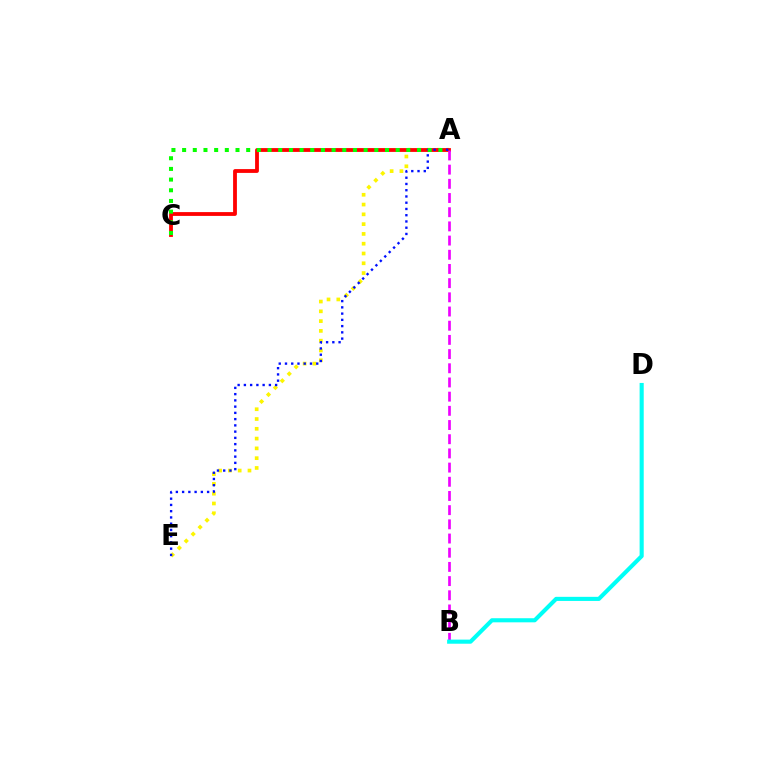{('A', 'E'): [{'color': '#fcf500', 'line_style': 'dotted', 'thickness': 2.66}, {'color': '#0010ff', 'line_style': 'dotted', 'thickness': 1.7}], ('A', 'C'): [{'color': '#ff0000', 'line_style': 'solid', 'thickness': 2.74}, {'color': '#08ff00', 'line_style': 'dotted', 'thickness': 2.9}], ('A', 'B'): [{'color': '#ee00ff', 'line_style': 'dashed', 'thickness': 1.93}], ('B', 'D'): [{'color': '#00fff6', 'line_style': 'solid', 'thickness': 2.95}]}